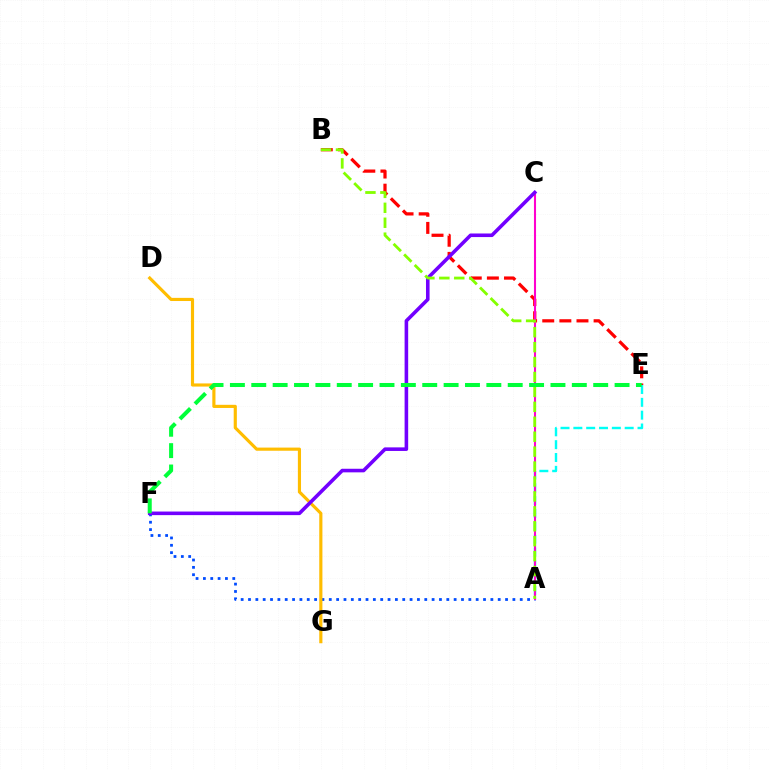{('A', 'F'): [{'color': '#004bff', 'line_style': 'dotted', 'thickness': 2.0}], ('B', 'E'): [{'color': '#ff0000', 'line_style': 'dashed', 'thickness': 2.33}], ('D', 'G'): [{'color': '#ffbd00', 'line_style': 'solid', 'thickness': 2.27}], ('A', 'E'): [{'color': '#00fff6', 'line_style': 'dashed', 'thickness': 1.74}], ('A', 'C'): [{'color': '#ff00cf', 'line_style': 'solid', 'thickness': 1.5}], ('C', 'F'): [{'color': '#7200ff', 'line_style': 'solid', 'thickness': 2.58}], ('A', 'B'): [{'color': '#84ff00', 'line_style': 'dashed', 'thickness': 2.03}], ('E', 'F'): [{'color': '#00ff39', 'line_style': 'dashed', 'thickness': 2.9}]}